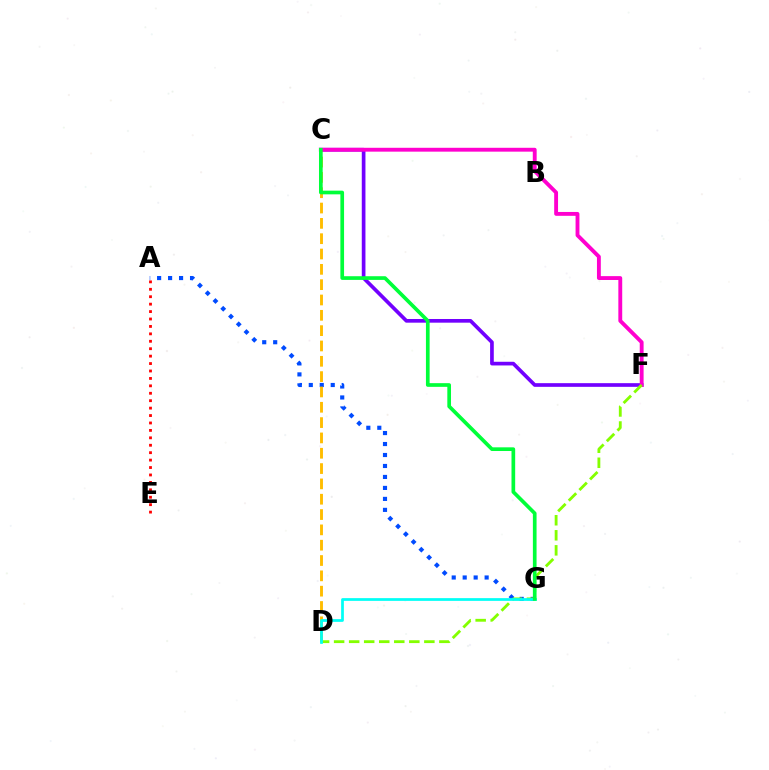{('A', 'G'): [{'color': '#004bff', 'line_style': 'dotted', 'thickness': 2.98}], ('C', 'F'): [{'color': '#7200ff', 'line_style': 'solid', 'thickness': 2.65}, {'color': '#ff00cf', 'line_style': 'solid', 'thickness': 2.78}], ('C', 'D'): [{'color': '#ffbd00', 'line_style': 'dashed', 'thickness': 2.08}], ('D', 'F'): [{'color': '#84ff00', 'line_style': 'dashed', 'thickness': 2.04}], ('D', 'G'): [{'color': '#00fff6', 'line_style': 'solid', 'thickness': 1.97}], ('A', 'E'): [{'color': '#ff0000', 'line_style': 'dotted', 'thickness': 2.02}], ('C', 'G'): [{'color': '#00ff39', 'line_style': 'solid', 'thickness': 2.65}]}